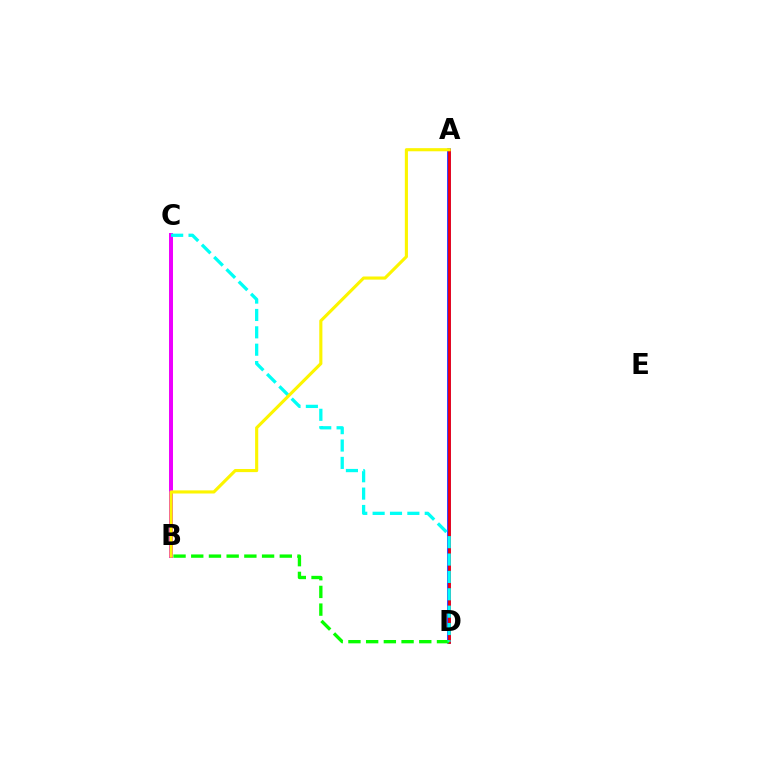{('A', 'D'): [{'color': '#0010ff', 'line_style': 'solid', 'thickness': 2.55}, {'color': '#ff0000', 'line_style': 'solid', 'thickness': 1.94}], ('B', 'D'): [{'color': '#08ff00', 'line_style': 'dashed', 'thickness': 2.41}], ('B', 'C'): [{'color': '#ee00ff', 'line_style': 'solid', 'thickness': 2.86}], ('C', 'D'): [{'color': '#00fff6', 'line_style': 'dashed', 'thickness': 2.36}], ('A', 'B'): [{'color': '#fcf500', 'line_style': 'solid', 'thickness': 2.25}]}